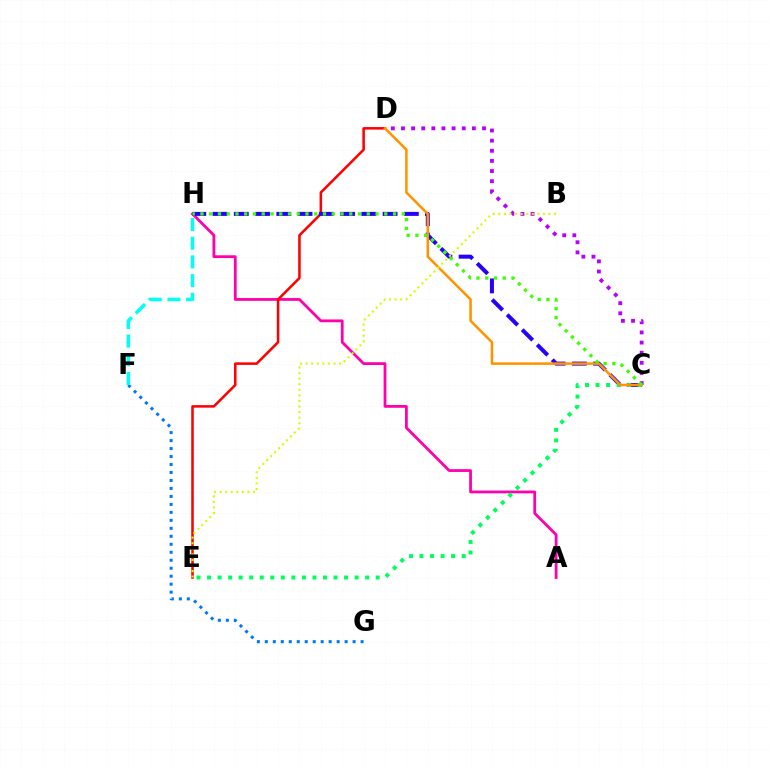{('A', 'H'): [{'color': '#ff00ac', 'line_style': 'solid', 'thickness': 2.0}], ('D', 'E'): [{'color': '#ff0000', 'line_style': 'solid', 'thickness': 1.82}], ('C', 'H'): [{'color': '#2500ff', 'line_style': 'dashed', 'thickness': 2.89}, {'color': '#3dff00', 'line_style': 'dotted', 'thickness': 2.38}], ('F', 'G'): [{'color': '#0074ff', 'line_style': 'dotted', 'thickness': 2.17}], ('C', 'E'): [{'color': '#00ff5c', 'line_style': 'dotted', 'thickness': 2.86}], ('C', 'D'): [{'color': '#b900ff', 'line_style': 'dotted', 'thickness': 2.75}, {'color': '#ff9400', 'line_style': 'solid', 'thickness': 1.83}], ('F', 'H'): [{'color': '#00fff6', 'line_style': 'dashed', 'thickness': 2.54}], ('B', 'E'): [{'color': '#d1ff00', 'line_style': 'dotted', 'thickness': 1.51}]}